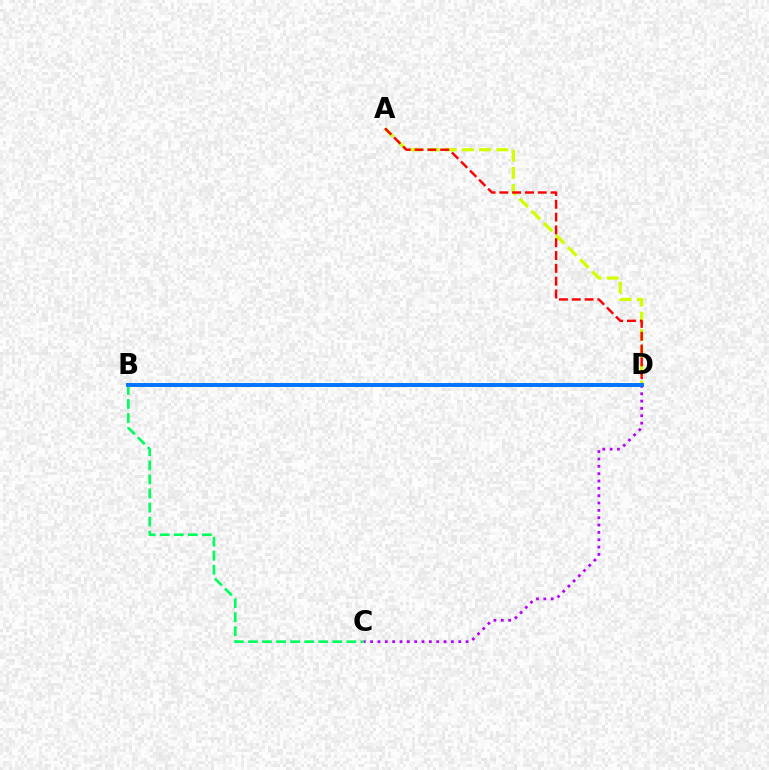{('C', 'D'): [{'color': '#b900ff', 'line_style': 'dotted', 'thickness': 2.0}], ('B', 'C'): [{'color': '#00ff5c', 'line_style': 'dashed', 'thickness': 1.91}], ('A', 'D'): [{'color': '#d1ff00', 'line_style': 'dashed', 'thickness': 2.33}, {'color': '#ff0000', 'line_style': 'dashed', 'thickness': 1.74}], ('B', 'D'): [{'color': '#0074ff', 'line_style': 'solid', 'thickness': 2.82}]}